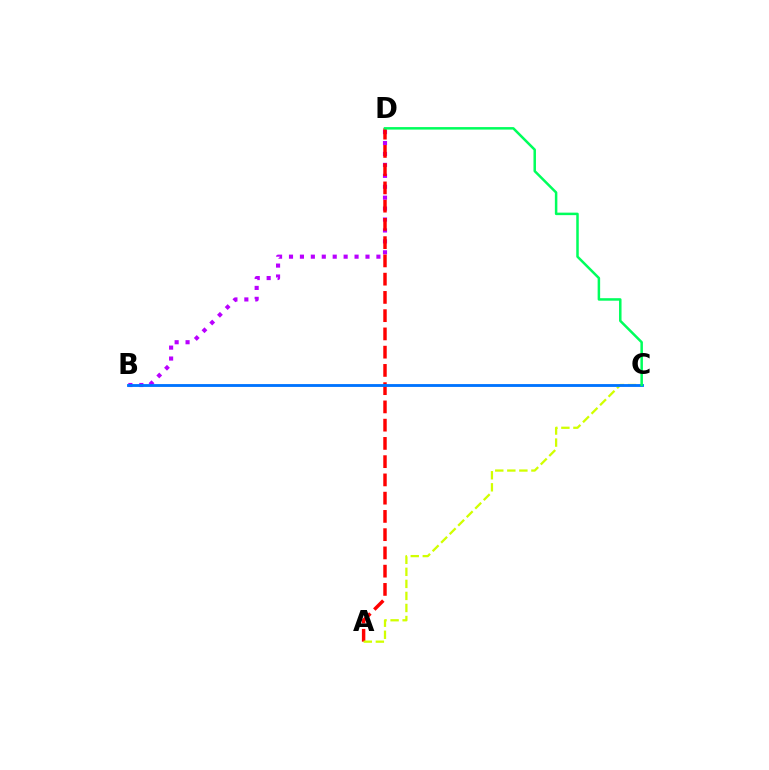{('B', 'D'): [{'color': '#b900ff', 'line_style': 'dotted', 'thickness': 2.97}], ('A', 'D'): [{'color': '#ff0000', 'line_style': 'dashed', 'thickness': 2.48}], ('A', 'C'): [{'color': '#d1ff00', 'line_style': 'dashed', 'thickness': 1.64}], ('B', 'C'): [{'color': '#0074ff', 'line_style': 'solid', 'thickness': 2.05}], ('C', 'D'): [{'color': '#00ff5c', 'line_style': 'solid', 'thickness': 1.8}]}